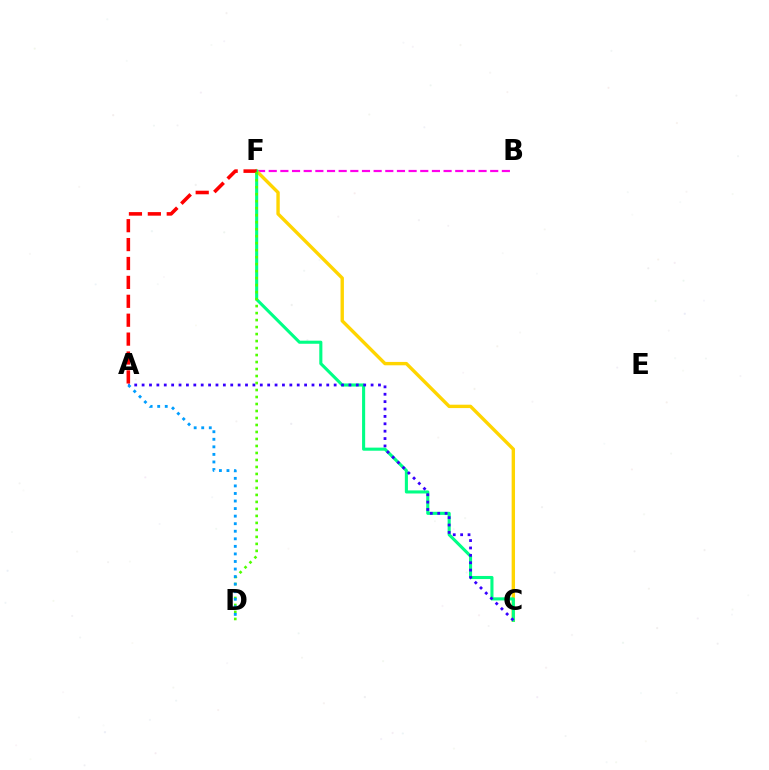{('B', 'F'): [{'color': '#ff00ed', 'line_style': 'dashed', 'thickness': 1.58}], ('C', 'F'): [{'color': '#ffd500', 'line_style': 'solid', 'thickness': 2.44}, {'color': '#00ff86', 'line_style': 'solid', 'thickness': 2.22}], ('A', 'C'): [{'color': '#3700ff', 'line_style': 'dotted', 'thickness': 2.01}], ('A', 'F'): [{'color': '#ff0000', 'line_style': 'dashed', 'thickness': 2.57}], ('D', 'F'): [{'color': '#4fff00', 'line_style': 'dotted', 'thickness': 1.9}], ('A', 'D'): [{'color': '#009eff', 'line_style': 'dotted', 'thickness': 2.05}]}